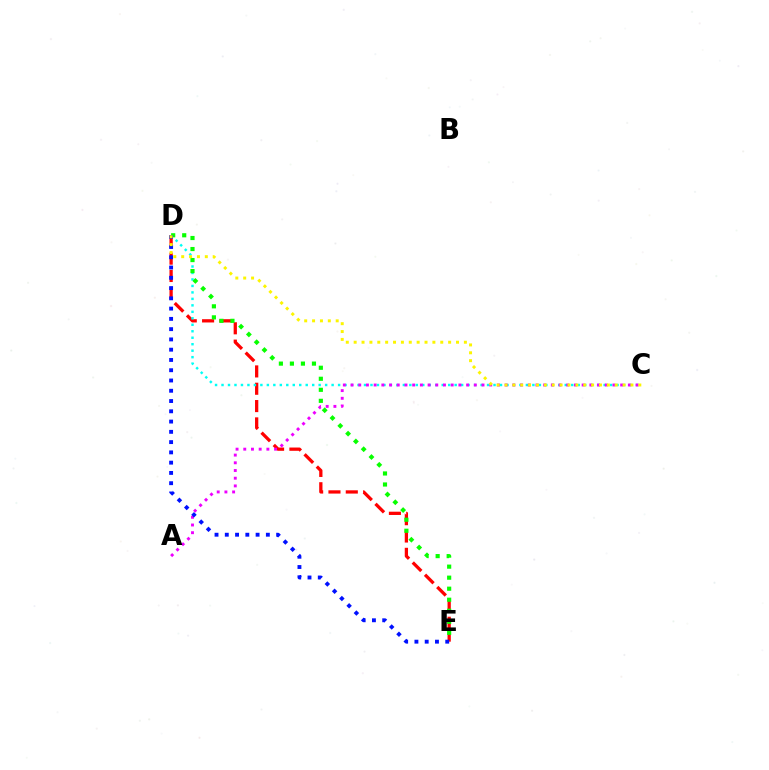{('D', 'E'): [{'color': '#ff0000', 'line_style': 'dashed', 'thickness': 2.35}, {'color': '#08ff00', 'line_style': 'dotted', 'thickness': 3.0}, {'color': '#0010ff', 'line_style': 'dotted', 'thickness': 2.79}], ('C', 'D'): [{'color': '#00fff6', 'line_style': 'dotted', 'thickness': 1.76}, {'color': '#fcf500', 'line_style': 'dotted', 'thickness': 2.14}], ('A', 'C'): [{'color': '#ee00ff', 'line_style': 'dotted', 'thickness': 2.09}]}